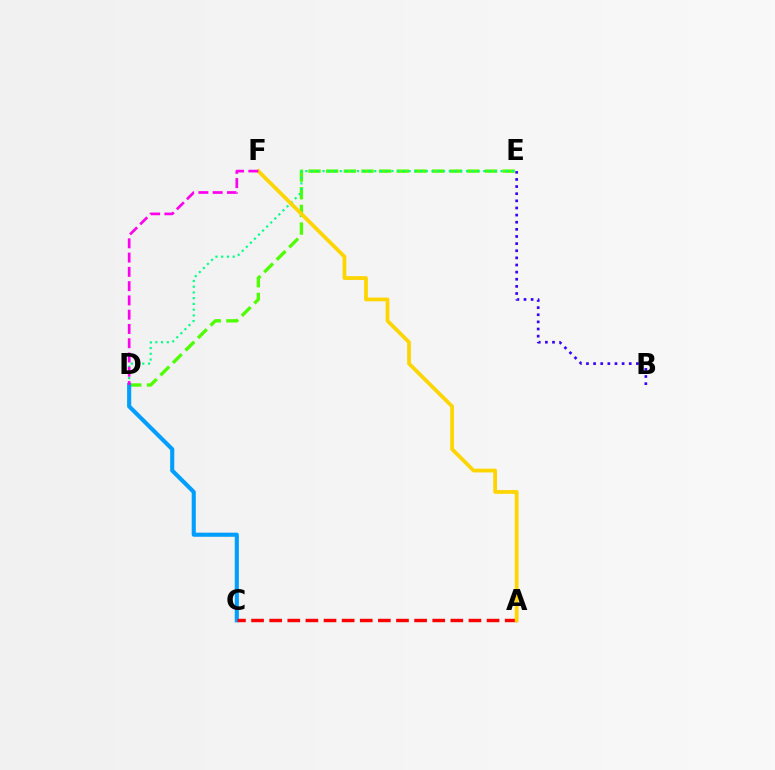{('D', 'E'): [{'color': '#4fff00', 'line_style': 'dashed', 'thickness': 2.4}, {'color': '#00ff86', 'line_style': 'dotted', 'thickness': 1.56}], ('C', 'D'): [{'color': '#009eff', 'line_style': 'solid', 'thickness': 2.95}], ('A', 'C'): [{'color': '#ff0000', 'line_style': 'dashed', 'thickness': 2.46}], ('B', 'E'): [{'color': '#3700ff', 'line_style': 'dotted', 'thickness': 1.94}], ('A', 'F'): [{'color': '#ffd500', 'line_style': 'solid', 'thickness': 2.72}], ('D', 'F'): [{'color': '#ff00ed', 'line_style': 'dashed', 'thickness': 1.94}]}